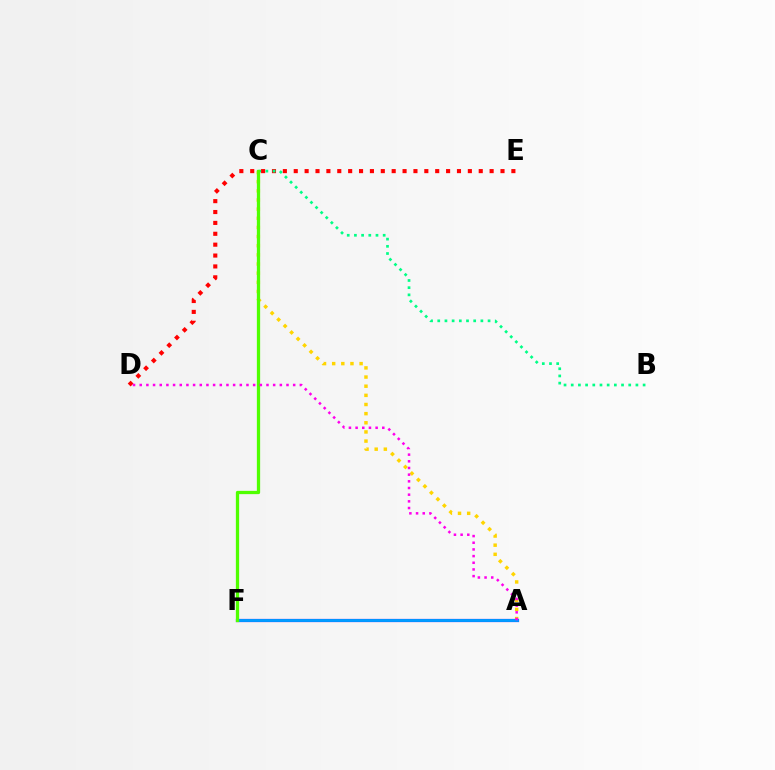{('D', 'E'): [{'color': '#ff0000', 'line_style': 'dotted', 'thickness': 2.96}], ('A', 'C'): [{'color': '#ffd500', 'line_style': 'dotted', 'thickness': 2.49}], ('B', 'C'): [{'color': '#00ff86', 'line_style': 'dotted', 'thickness': 1.95}], ('A', 'F'): [{'color': '#3700ff', 'line_style': 'solid', 'thickness': 2.3}, {'color': '#009eff', 'line_style': 'solid', 'thickness': 2.06}], ('C', 'F'): [{'color': '#4fff00', 'line_style': 'solid', 'thickness': 2.36}], ('A', 'D'): [{'color': '#ff00ed', 'line_style': 'dotted', 'thickness': 1.81}]}